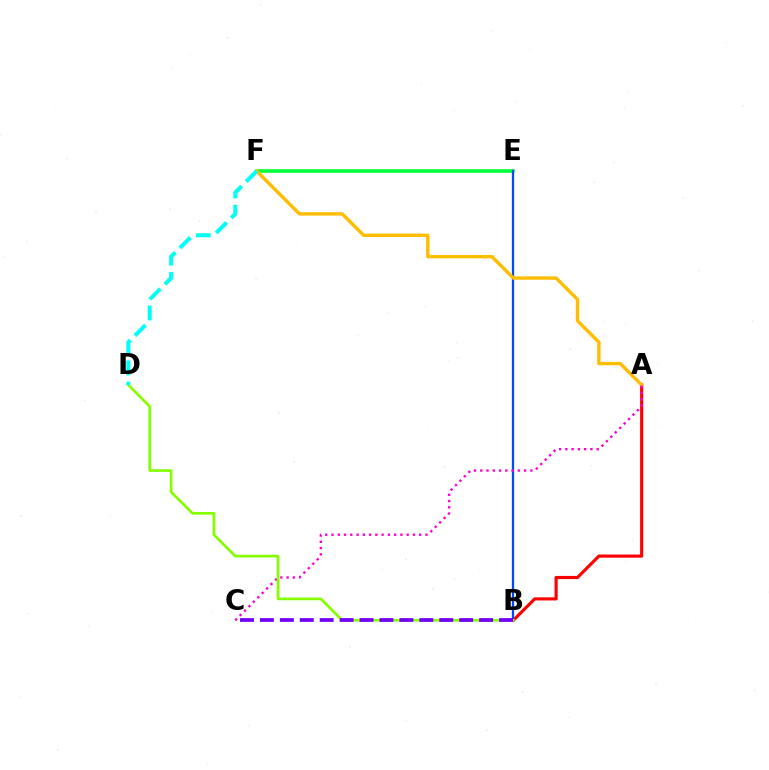{('A', 'B'): [{'color': '#ff0000', 'line_style': 'solid', 'thickness': 2.26}], ('E', 'F'): [{'color': '#00ff39', 'line_style': 'solid', 'thickness': 2.59}], ('B', 'E'): [{'color': '#004bff', 'line_style': 'solid', 'thickness': 1.64}], ('A', 'F'): [{'color': '#ffbd00', 'line_style': 'solid', 'thickness': 2.44}], ('A', 'C'): [{'color': '#ff00cf', 'line_style': 'dotted', 'thickness': 1.7}], ('B', 'D'): [{'color': '#84ff00', 'line_style': 'solid', 'thickness': 1.93}], ('B', 'C'): [{'color': '#7200ff', 'line_style': 'dashed', 'thickness': 2.71}], ('D', 'F'): [{'color': '#00fff6', 'line_style': 'dashed', 'thickness': 2.89}]}